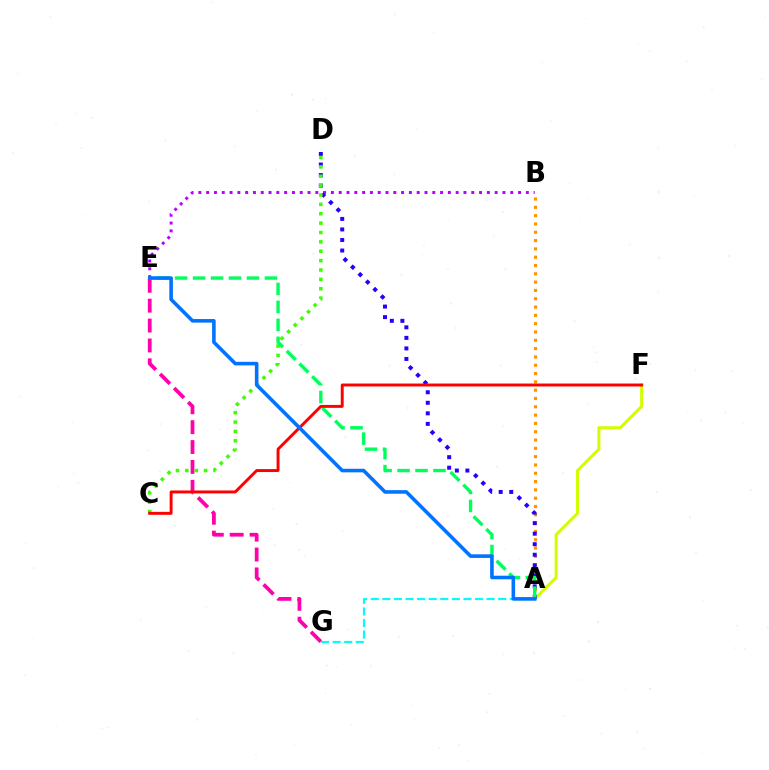{('A', 'B'): [{'color': '#ff9400', 'line_style': 'dotted', 'thickness': 2.26}], ('B', 'E'): [{'color': '#b900ff', 'line_style': 'dotted', 'thickness': 2.12}], ('E', 'G'): [{'color': '#ff00ac', 'line_style': 'dashed', 'thickness': 2.7}], ('A', 'F'): [{'color': '#d1ff00', 'line_style': 'solid', 'thickness': 2.18}], ('A', 'D'): [{'color': '#2500ff', 'line_style': 'dotted', 'thickness': 2.86}], ('C', 'D'): [{'color': '#3dff00', 'line_style': 'dotted', 'thickness': 2.55}], ('A', 'G'): [{'color': '#00fff6', 'line_style': 'dashed', 'thickness': 1.57}], ('A', 'E'): [{'color': '#00ff5c', 'line_style': 'dashed', 'thickness': 2.44}, {'color': '#0074ff', 'line_style': 'solid', 'thickness': 2.58}], ('C', 'F'): [{'color': '#ff0000', 'line_style': 'solid', 'thickness': 2.11}]}